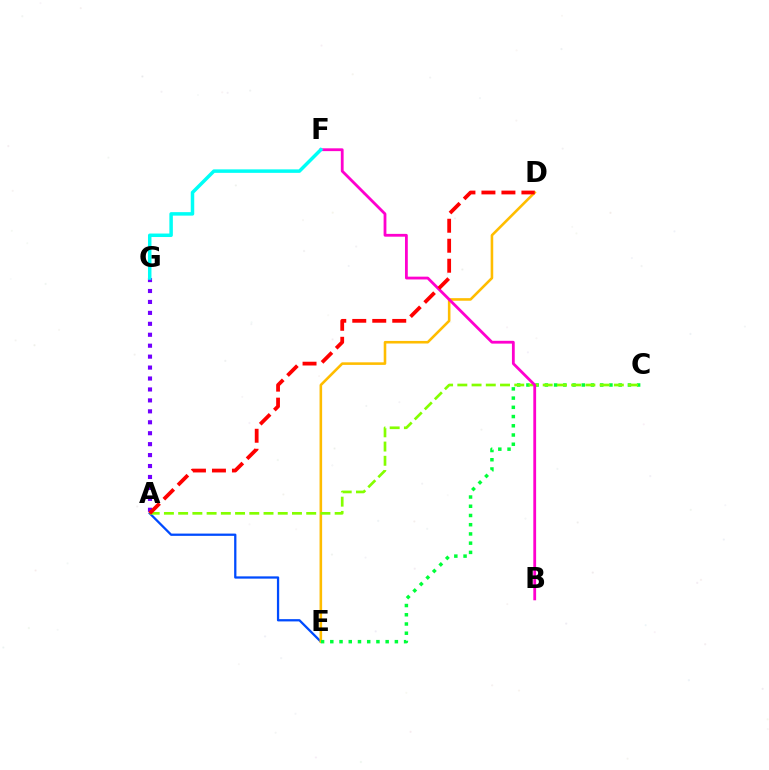{('A', 'E'): [{'color': '#004bff', 'line_style': 'solid', 'thickness': 1.64}], ('D', 'E'): [{'color': '#ffbd00', 'line_style': 'solid', 'thickness': 1.86}], ('A', 'G'): [{'color': '#7200ff', 'line_style': 'dotted', 'thickness': 2.97}], ('C', 'E'): [{'color': '#00ff39', 'line_style': 'dotted', 'thickness': 2.51}], ('A', 'C'): [{'color': '#84ff00', 'line_style': 'dashed', 'thickness': 1.93}], ('B', 'F'): [{'color': '#ff00cf', 'line_style': 'solid', 'thickness': 2.02}], ('F', 'G'): [{'color': '#00fff6', 'line_style': 'solid', 'thickness': 2.51}], ('A', 'D'): [{'color': '#ff0000', 'line_style': 'dashed', 'thickness': 2.72}]}